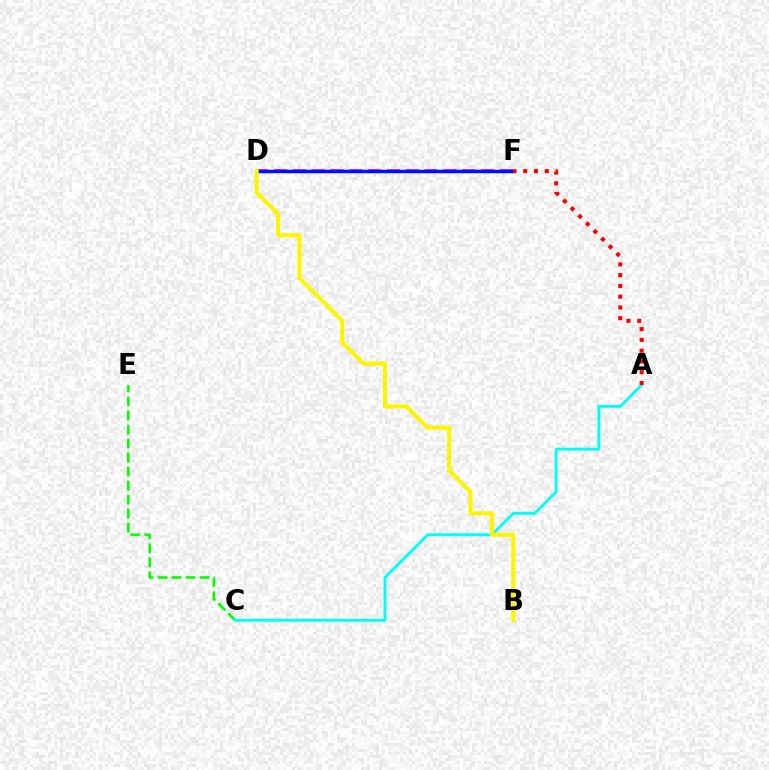{('C', 'E'): [{'color': '#08ff00', 'line_style': 'dashed', 'thickness': 1.9}], ('A', 'C'): [{'color': '#00fff6', 'line_style': 'solid', 'thickness': 2.06}], ('D', 'F'): [{'color': '#ee00ff', 'line_style': 'dashed', 'thickness': 2.56}, {'color': '#0010ff', 'line_style': 'solid', 'thickness': 2.51}], ('B', 'D'): [{'color': '#fcf500', 'line_style': 'solid', 'thickness': 2.94}], ('A', 'F'): [{'color': '#ff0000', 'line_style': 'dotted', 'thickness': 2.93}]}